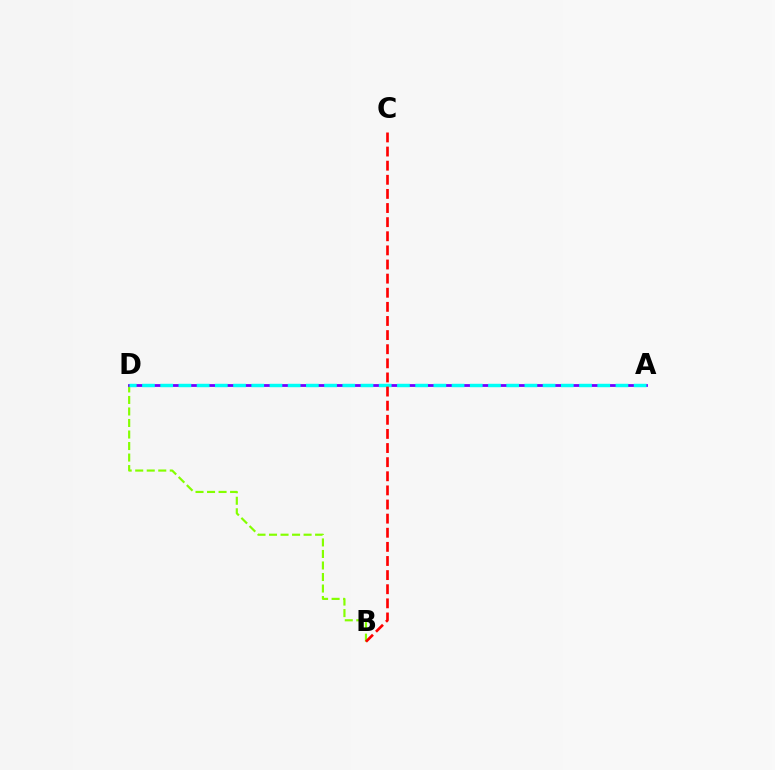{('B', 'D'): [{'color': '#84ff00', 'line_style': 'dashed', 'thickness': 1.57}], ('A', 'D'): [{'color': '#7200ff', 'line_style': 'solid', 'thickness': 2.01}, {'color': '#00fff6', 'line_style': 'dashed', 'thickness': 2.47}], ('B', 'C'): [{'color': '#ff0000', 'line_style': 'dashed', 'thickness': 1.92}]}